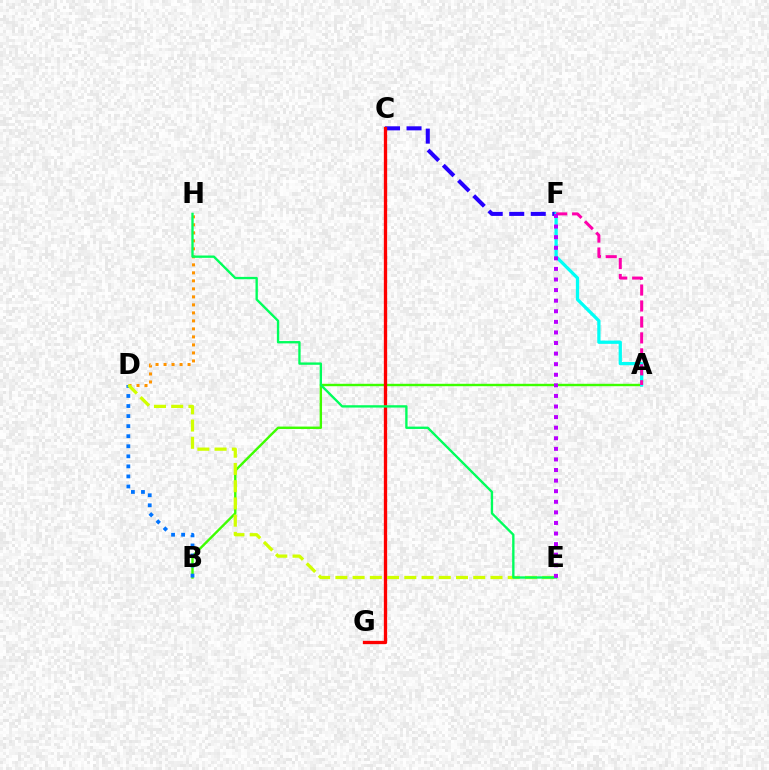{('A', 'B'): [{'color': '#3dff00', 'line_style': 'solid', 'thickness': 1.73}], ('D', 'H'): [{'color': '#ff9400', 'line_style': 'dotted', 'thickness': 2.18}], ('C', 'F'): [{'color': '#2500ff', 'line_style': 'dashed', 'thickness': 2.92}], ('B', 'D'): [{'color': '#0074ff', 'line_style': 'dotted', 'thickness': 2.73}], ('A', 'F'): [{'color': '#00fff6', 'line_style': 'solid', 'thickness': 2.35}, {'color': '#ff00ac', 'line_style': 'dashed', 'thickness': 2.17}], ('C', 'G'): [{'color': '#ff0000', 'line_style': 'solid', 'thickness': 2.38}], ('D', 'E'): [{'color': '#d1ff00', 'line_style': 'dashed', 'thickness': 2.34}], ('E', 'H'): [{'color': '#00ff5c', 'line_style': 'solid', 'thickness': 1.69}], ('E', 'F'): [{'color': '#b900ff', 'line_style': 'dotted', 'thickness': 2.88}]}